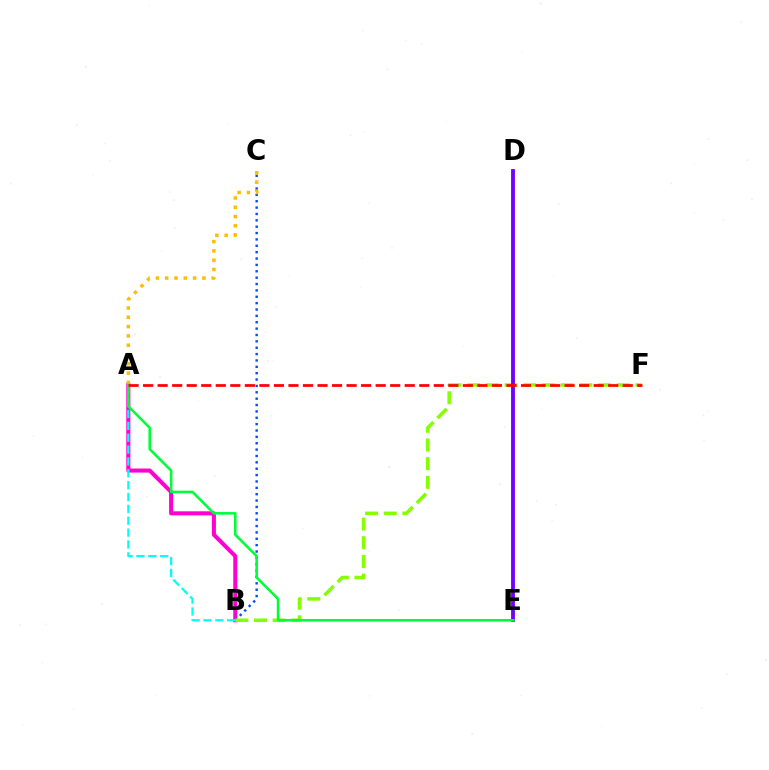{('A', 'B'): [{'color': '#ff00cf', 'line_style': 'solid', 'thickness': 2.92}, {'color': '#00fff6', 'line_style': 'dashed', 'thickness': 1.61}], ('B', 'C'): [{'color': '#004bff', 'line_style': 'dotted', 'thickness': 1.73}], ('B', 'F'): [{'color': '#84ff00', 'line_style': 'dashed', 'thickness': 2.54}], ('D', 'E'): [{'color': '#7200ff', 'line_style': 'solid', 'thickness': 2.77}], ('A', 'C'): [{'color': '#ffbd00', 'line_style': 'dotted', 'thickness': 2.53}], ('A', 'E'): [{'color': '#00ff39', 'line_style': 'solid', 'thickness': 1.86}], ('A', 'F'): [{'color': '#ff0000', 'line_style': 'dashed', 'thickness': 1.97}]}